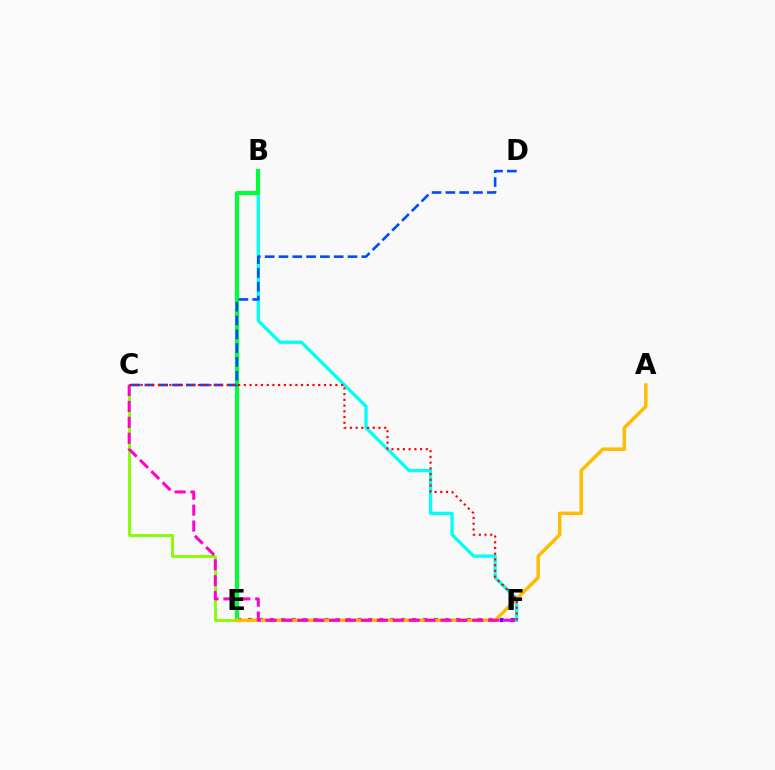{('B', 'F'): [{'color': '#00fff6', 'line_style': 'solid', 'thickness': 2.37}], ('E', 'F'): [{'color': '#7200ff', 'line_style': 'dotted', 'thickness': 2.97}], ('C', 'E'): [{'color': '#84ff00', 'line_style': 'solid', 'thickness': 2.04}], ('B', 'E'): [{'color': '#00ff39', 'line_style': 'solid', 'thickness': 2.97}], ('C', 'D'): [{'color': '#004bff', 'line_style': 'dashed', 'thickness': 1.88}], ('A', 'E'): [{'color': '#ffbd00', 'line_style': 'solid', 'thickness': 2.51}], ('C', 'F'): [{'color': '#ff0000', 'line_style': 'dotted', 'thickness': 1.56}, {'color': '#ff00cf', 'line_style': 'dashed', 'thickness': 2.16}]}